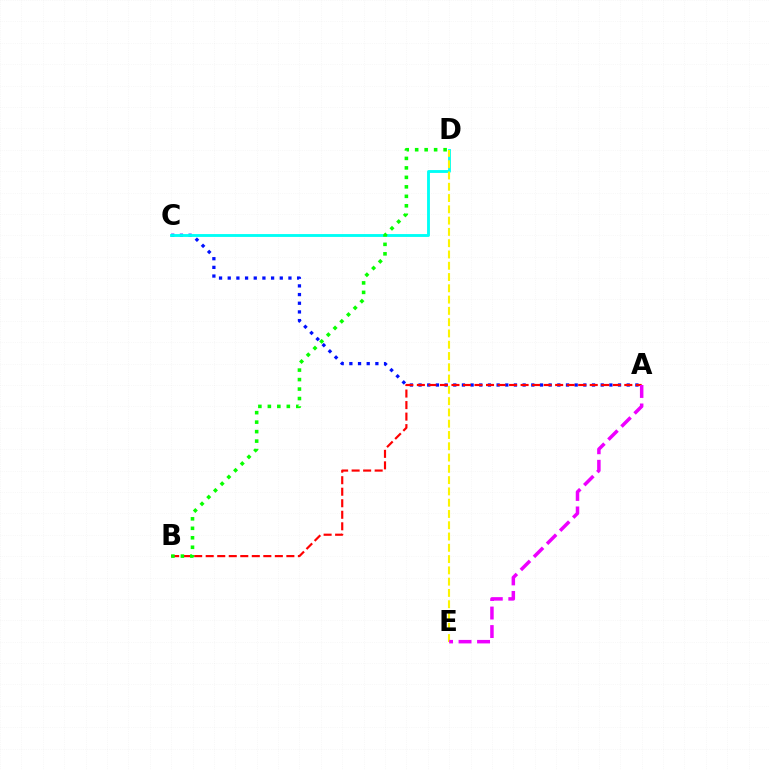{('A', 'C'): [{'color': '#0010ff', 'line_style': 'dotted', 'thickness': 2.36}], ('A', 'B'): [{'color': '#ff0000', 'line_style': 'dashed', 'thickness': 1.57}], ('C', 'D'): [{'color': '#00fff6', 'line_style': 'solid', 'thickness': 2.06}], ('D', 'E'): [{'color': '#fcf500', 'line_style': 'dashed', 'thickness': 1.53}], ('A', 'E'): [{'color': '#ee00ff', 'line_style': 'dashed', 'thickness': 2.51}], ('B', 'D'): [{'color': '#08ff00', 'line_style': 'dotted', 'thickness': 2.58}]}